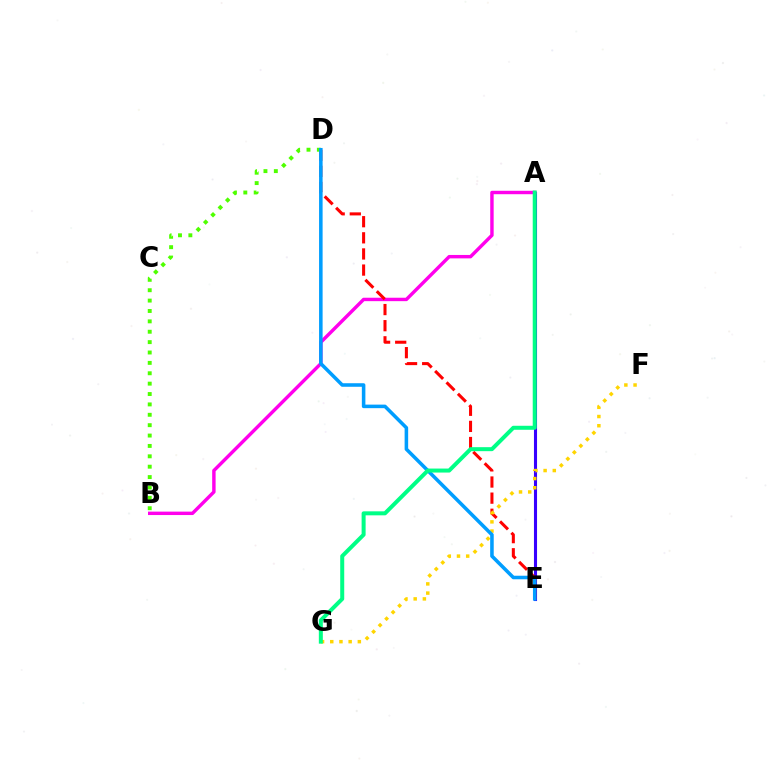{('A', 'E'): [{'color': '#3700ff', 'line_style': 'solid', 'thickness': 2.22}], ('A', 'B'): [{'color': '#ff00ed', 'line_style': 'solid', 'thickness': 2.47}], ('D', 'E'): [{'color': '#ff0000', 'line_style': 'dashed', 'thickness': 2.19}, {'color': '#009eff', 'line_style': 'solid', 'thickness': 2.55}], ('F', 'G'): [{'color': '#ffd500', 'line_style': 'dotted', 'thickness': 2.5}], ('B', 'D'): [{'color': '#4fff00', 'line_style': 'dotted', 'thickness': 2.82}], ('A', 'G'): [{'color': '#00ff86', 'line_style': 'solid', 'thickness': 2.88}]}